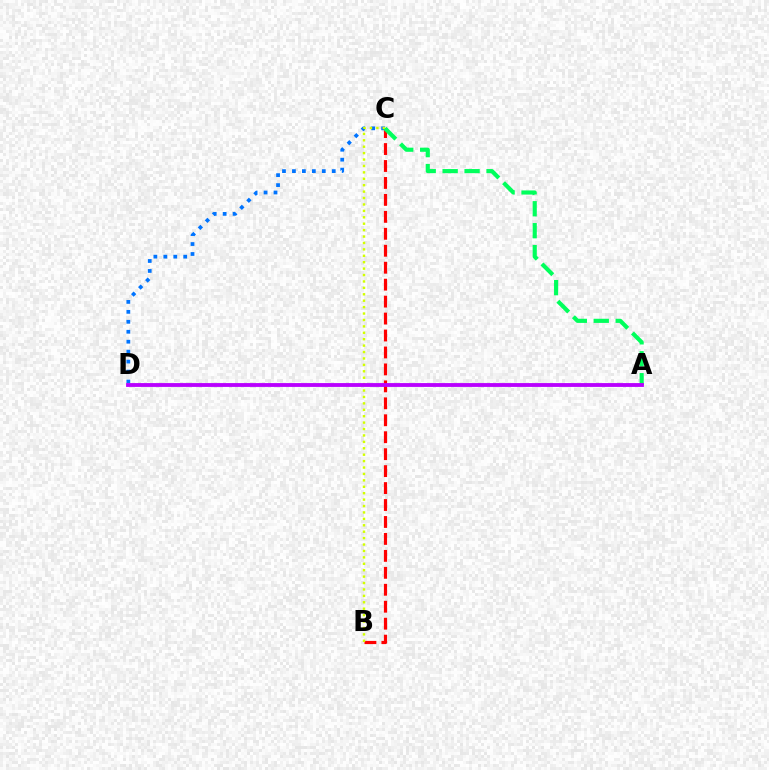{('C', 'D'): [{'color': '#0074ff', 'line_style': 'dotted', 'thickness': 2.7}], ('B', 'C'): [{'color': '#ff0000', 'line_style': 'dashed', 'thickness': 2.3}, {'color': '#d1ff00', 'line_style': 'dotted', 'thickness': 1.74}], ('A', 'C'): [{'color': '#00ff5c', 'line_style': 'dashed', 'thickness': 2.98}], ('A', 'D'): [{'color': '#b900ff', 'line_style': 'solid', 'thickness': 2.76}]}